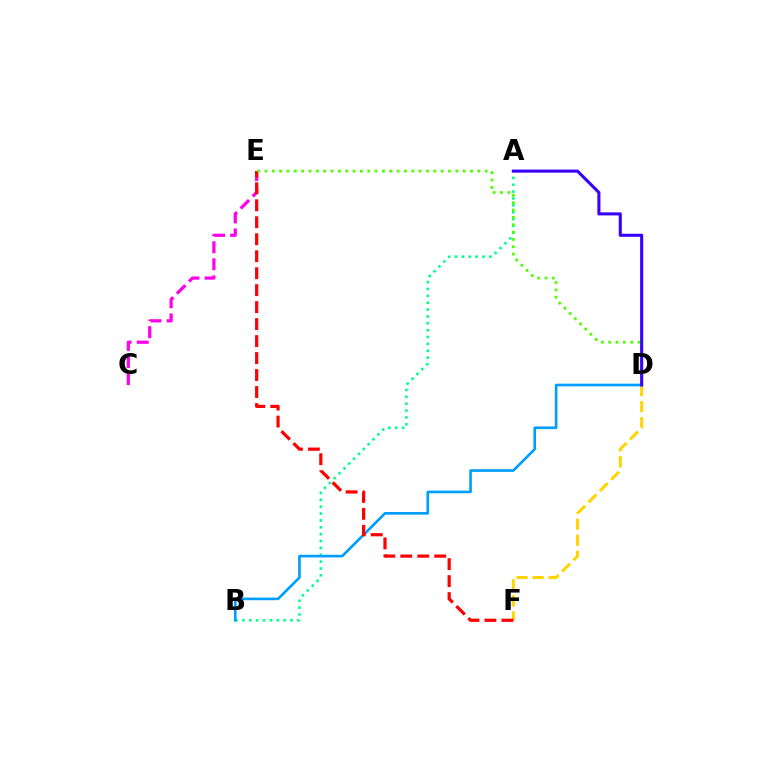{('C', 'E'): [{'color': '#ff00ed', 'line_style': 'dashed', 'thickness': 2.32}], ('A', 'B'): [{'color': '#00ff86', 'line_style': 'dotted', 'thickness': 1.86}], ('B', 'D'): [{'color': '#009eff', 'line_style': 'solid', 'thickness': 1.9}], ('D', 'F'): [{'color': '#ffd500', 'line_style': 'dashed', 'thickness': 2.18}], ('E', 'F'): [{'color': '#ff0000', 'line_style': 'dashed', 'thickness': 2.31}], ('D', 'E'): [{'color': '#4fff00', 'line_style': 'dotted', 'thickness': 1.99}], ('A', 'D'): [{'color': '#3700ff', 'line_style': 'solid', 'thickness': 2.21}]}